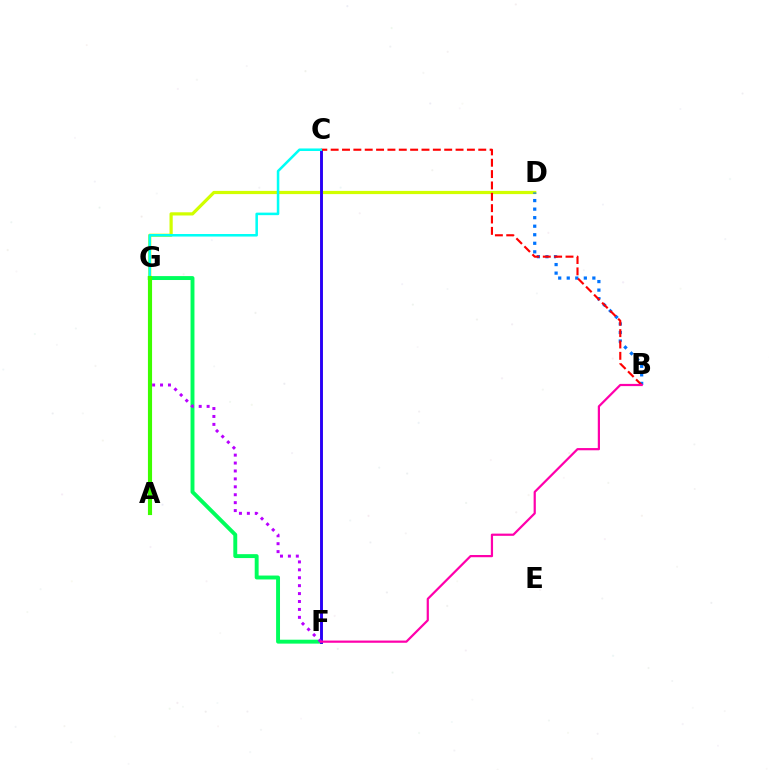{('C', 'F'): [{'color': '#ff9400', 'line_style': 'solid', 'thickness': 2.0}, {'color': '#2500ff', 'line_style': 'solid', 'thickness': 2.05}], ('F', 'G'): [{'color': '#00ff5c', 'line_style': 'solid', 'thickness': 2.82}, {'color': '#b900ff', 'line_style': 'dotted', 'thickness': 2.15}], ('D', 'G'): [{'color': '#d1ff00', 'line_style': 'solid', 'thickness': 2.31}], ('B', 'D'): [{'color': '#0074ff', 'line_style': 'dotted', 'thickness': 2.32}], ('B', 'C'): [{'color': '#ff0000', 'line_style': 'dashed', 'thickness': 1.54}], ('C', 'G'): [{'color': '#00fff6', 'line_style': 'solid', 'thickness': 1.83}], ('B', 'F'): [{'color': '#ff00ac', 'line_style': 'solid', 'thickness': 1.59}], ('A', 'G'): [{'color': '#3dff00', 'line_style': 'solid', 'thickness': 2.98}]}